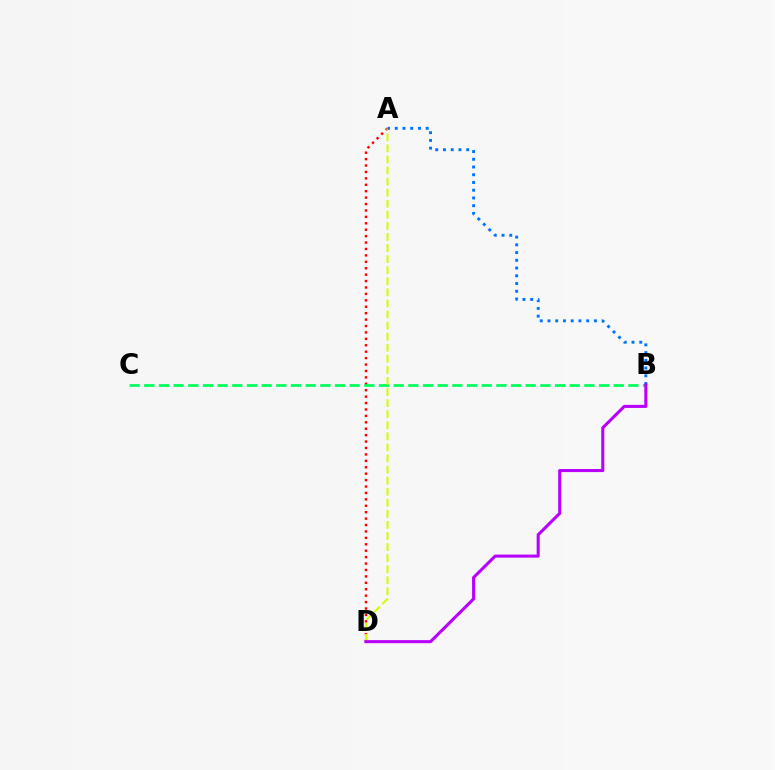{('A', 'D'): [{'color': '#ff0000', 'line_style': 'dotted', 'thickness': 1.74}, {'color': '#d1ff00', 'line_style': 'dashed', 'thickness': 1.5}], ('B', 'C'): [{'color': '#00ff5c', 'line_style': 'dashed', 'thickness': 1.99}], ('A', 'B'): [{'color': '#0074ff', 'line_style': 'dotted', 'thickness': 2.1}], ('B', 'D'): [{'color': '#b900ff', 'line_style': 'solid', 'thickness': 2.21}]}